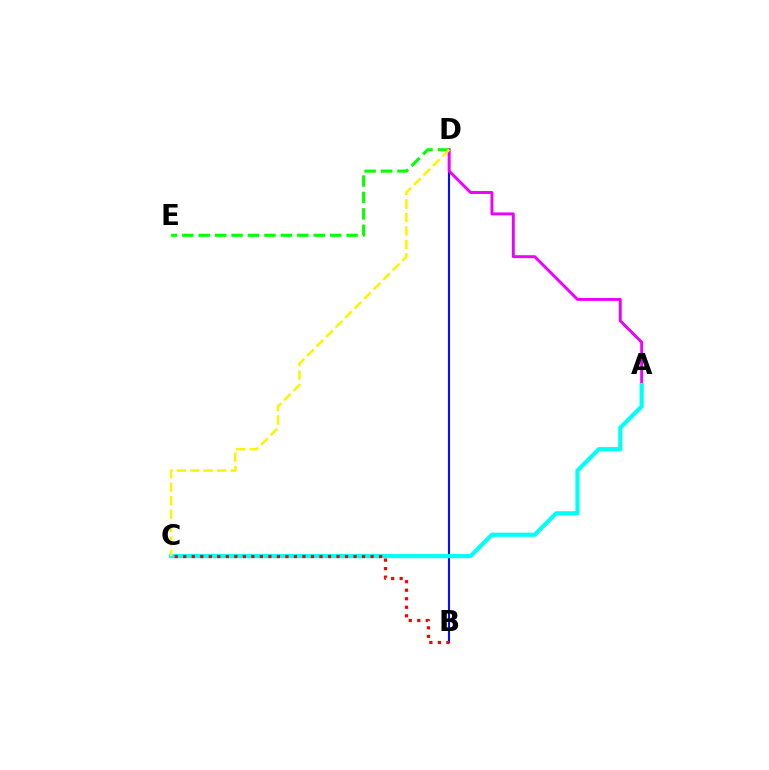{('B', 'D'): [{'color': '#0010ff', 'line_style': 'solid', 'thickness': 1.52}], ('A', 'D'): [{'color': '#ee00ff', 'line_style': 'solid', 'thickness': 2.1}], ('A', 'C'): [{'color': '#00fff6', 'line_style': 'solid', 'thickness': 2.99}], ('D', 'E'): [{'color': '#08ff00', 'line_style': 'dashed', 'thickness': 2.23}], ('B', 'C'): [{'color': '#ff0000', 'line_style': 'dotted', 'thickness': 2.31}], ('C', 'D'): [{'color': '#fcf500', 'line_style': 'dashed', 'thickness': 1.83}]}